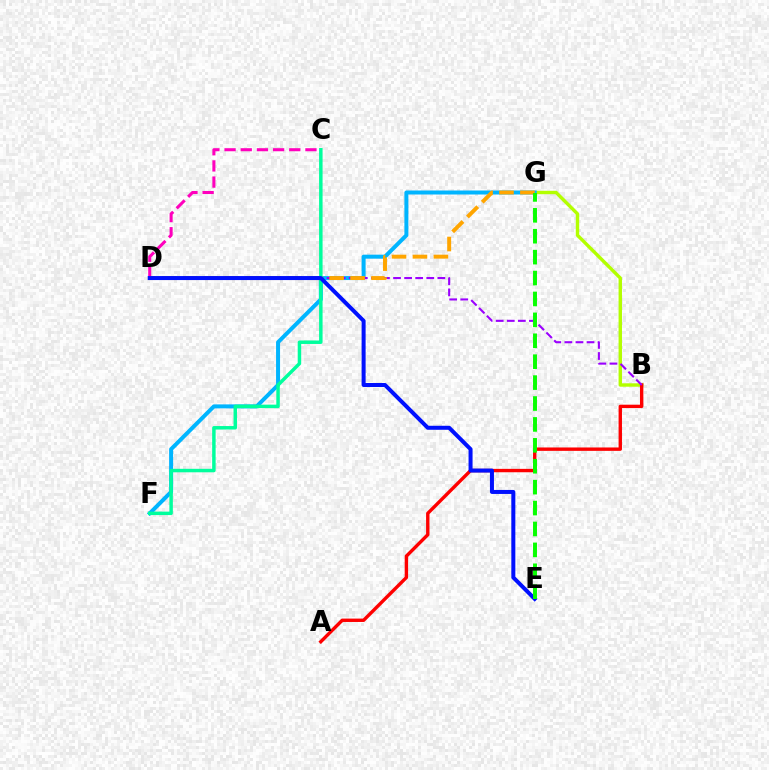{('B', 'G'): [{'color': '#b3ff00', 'line_style': 'solid', 'thickness': 2.45}], ('C', 'D'): [{'color': '#ff00bd', 'line_style': 'dashed', 'thickness': 2.2}], ('F', 'G'): [{'color': '#00b5ff', 'line_style': 'solid', 'thickness': 2.88}], ('A', 'B'): [{'color': '#ff0000', 'line_style': 'solid', 'thickness': 2.44}], ('B', 'D'): [{'color': '#9b00ff', 'line_style': 'dashed', 'thickness': 1.5}], ('D', 'G'): [{'color': '#ffa500', 'line_style': 'dashed', 'thickness': 2.84}], ('C', 'F'): [{'color': '#00ff9d', 'line_style': 'solid', 'thickness': 2.5}], ('D', 'E'): [{'color': '#0010ff', 'line_style': 'solid', 'thickness': 2.89}], ('E', 'G'): [{'color': '#08ff00', 'line_style': 'dashed', 'thickness': 2.84}]}